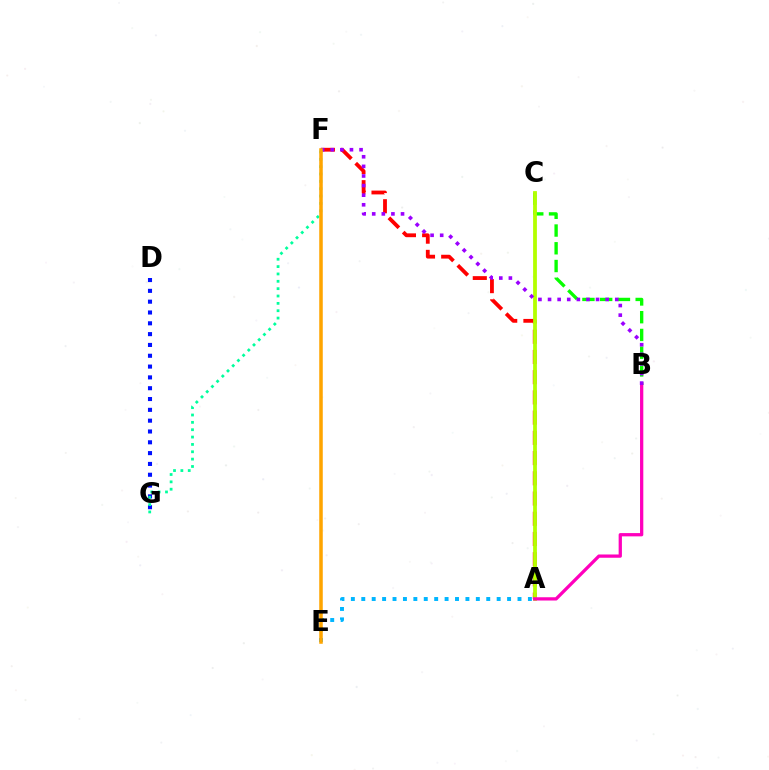{('D', 'G'): [{'color': '#0010ff', 'line_style': 'dotted', 'thickness': 2.94}], ('B', 'C'): [{'color': '#08ff00', 'line_style': 'dashed', 'thickness': 2.41}], ('A', 'F'): [{'color': '#ff0000', 'line_style': 'dashed', 'thickness': 2.75}], ('A', 'C'): [{'color': '#b3ff00', 'line_style': 'solid', 'thickness': 2.72}], ('A', 'E'): [{'color': '#00b5ff', 'line_style': 'dotted', 'thickness': 2.83}], ('A', 'B'): [{'color': '#ff00bd', 'line_style': 'solid', 'thickness': 2.36}], ('B', 'F'): [{'color': '#9b00ff', 'line_style': 'dotted', 'thickness': 2.61}], ('F', 'G'): [{'color': '#00ff9d', 'line_style': 'dotted', 'thickness': 2.0}], ('E', 'F'): [{'color': '#ffa500', 'line_style': 'solid', 'thickness': 2.54}]}